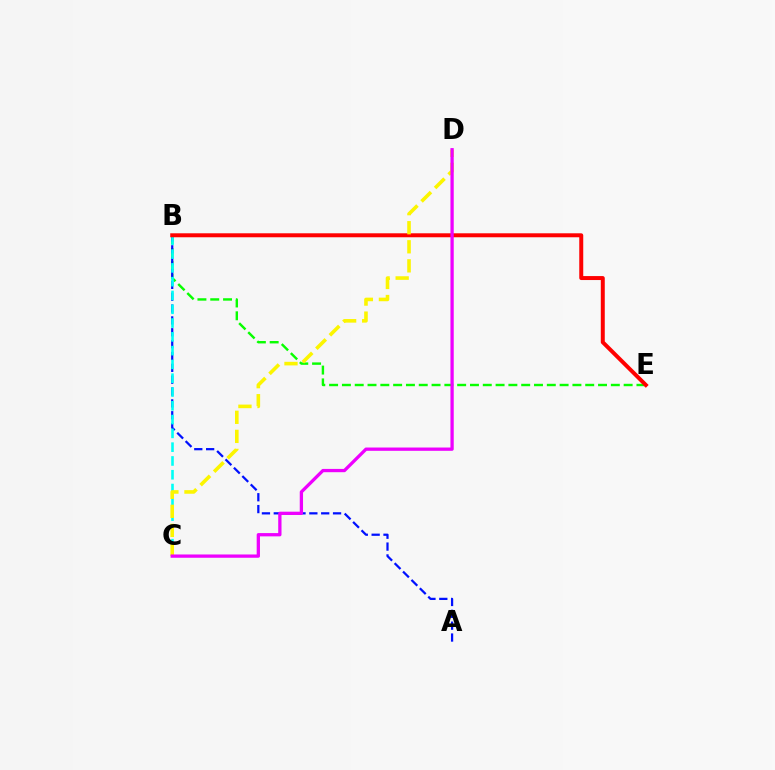{('B', 'E'): [{'color': '#08ff00', 'line_style': 'dashed', 'thickness': 1.74}, {'color': '#ff0000', 'line_style': 'solid', 'thickness': 2.86}], ('A', 'B'): [{'color': '#0010ff', 'line_style': 'dashed', 'thickness': 1.61}], ('B', 'C'): [{'color': '#00fff6', 'line_style': 'dashed', 'thickness': 1.87}], ('C', 'D'): [{'color': '#fcf500', 'line_style': 'dashed', 'thickness': 2.59}, {'color': '#ee00ff', 'line_style': 'solid', 'thickness': 2.36}]}